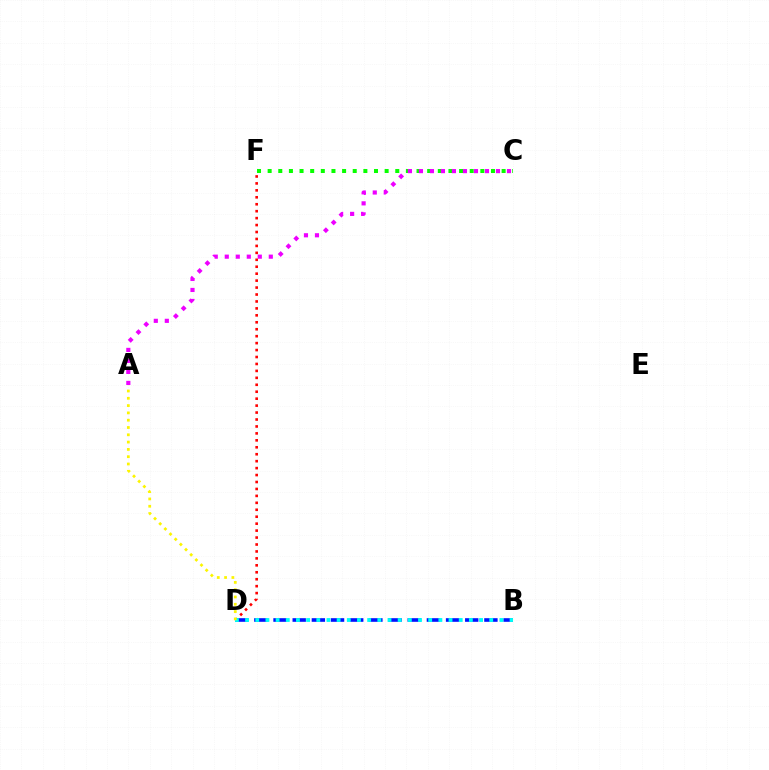{('D', 'F'): [{'color': '#ff0000', 'line_style': 'dotted', 'thickness': 1.89}], ('B', 'D'): [{'color': '#0010ff', 'line_style': 'dashed', 'thickness': 2.6}, {'color': '#00fff6', 'line_style': 'dotted', 'thickness': 2.76}], ('C', 'F'): [{'color': '#08ff00', 'line_style': 'dotted', 'thickness': 2.89}], ('A', 'C'): [{'color': '#ee00ff', 'line_style': 'dotted', 'thickness': 2.99}], ('A', 'D'): [{'color': '#fcf500', 'line_style': 'dotted', 'thickness': 1.98}]}